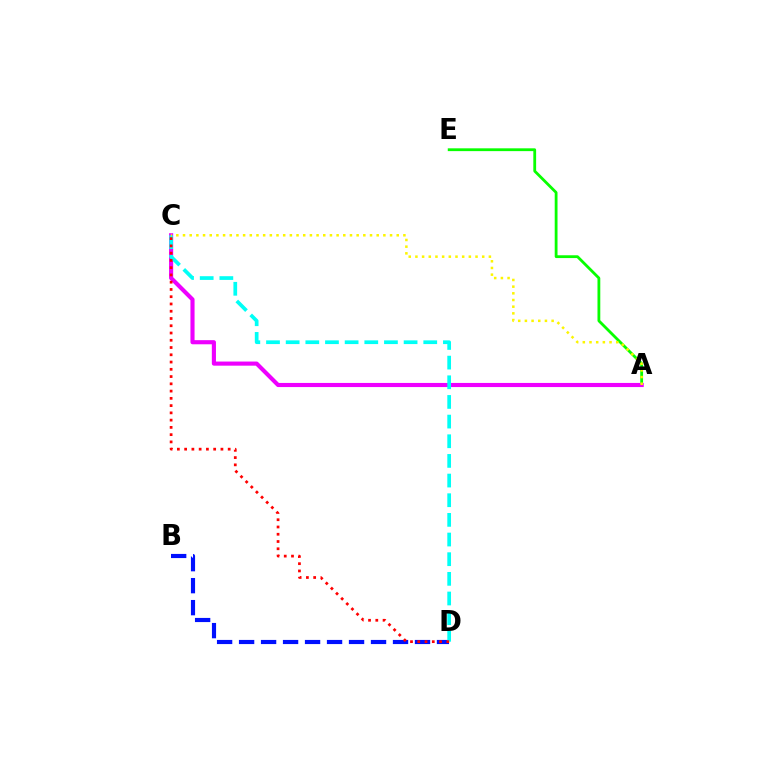{('A', 'E'): [{'color': '#08ff00', 'line_style': 'solid', 'thickness': 2.02}], ('A', 'C'): [{'color': '#ee00ff', 'line_style': 'solid', 'thickness': 2.97}, {'color': '#fcf500', 'line_style': 'dotted', 'thickness': 1.81}], ('B', 'D'): [{'color': '#0010ff', 'line_style': 'dashed', 'thickness': 2.99}], ('C', 'D'): [{'color': '#00fff6', 'line_style': 'dashed', 'thickness': 2.67}, {'color': '#ff0000', 'line_style': 'dotted', 'thickness': 1.97}]}